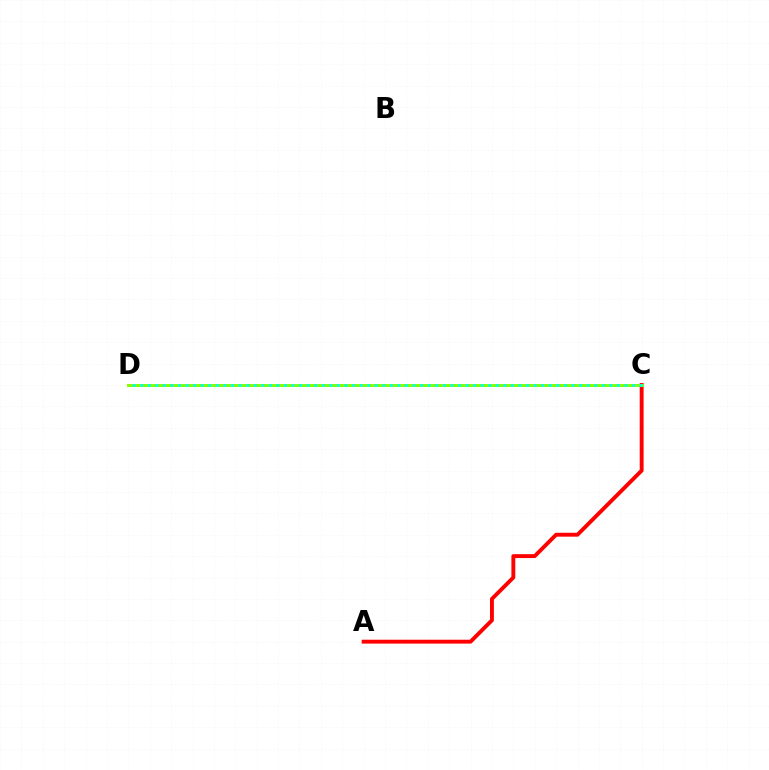{('A', 'C'): [{'color': '#ff0000', 'line_style': 'solid', 'thickness': 2.8}], ('C', 'D'): [{'color': '#7200ff', 'line_style': 'dotted', 'thickness': 1.92}, {'color': '#84ff00', 'line_style': 'solid', 'thickness': 2.12}, {'color': '#00fff6', 'line_style': 'dotted', 'thickness': 2.06}]}